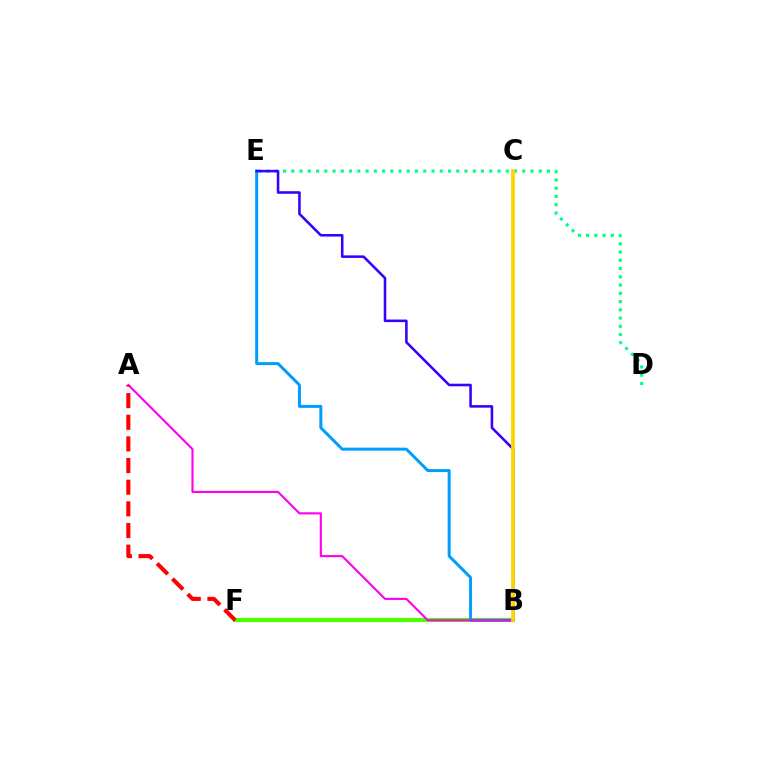{('B', 'F'): [{'color': '#4fff00', 'line_style': 'solid', 'thickness': 3.0}], ('B', 'E'): [{'color': '#009eff', 'line_style': 'solid', 'thickness': 2.16}, {'color': '#3700ff', 'line_style': 'solid', 'thickness': 1.85}], ('D', 'E'): [{'color': '#00ff86', 'line_style': 'dotted', 'thickness': 2.24}], ('A', 'B'): [{'color': '#ff00ed', 'line_style': 'solid', 'thickness': 1.53}], ('B', 'C'): [{'color': '#ffd500', 'line_style': 'solid', 'thickness': 2.71}], ('A', 'F'): [{'color': '#ff0000', 'line_style': 'dashed', 'thickness': 2.94}]}